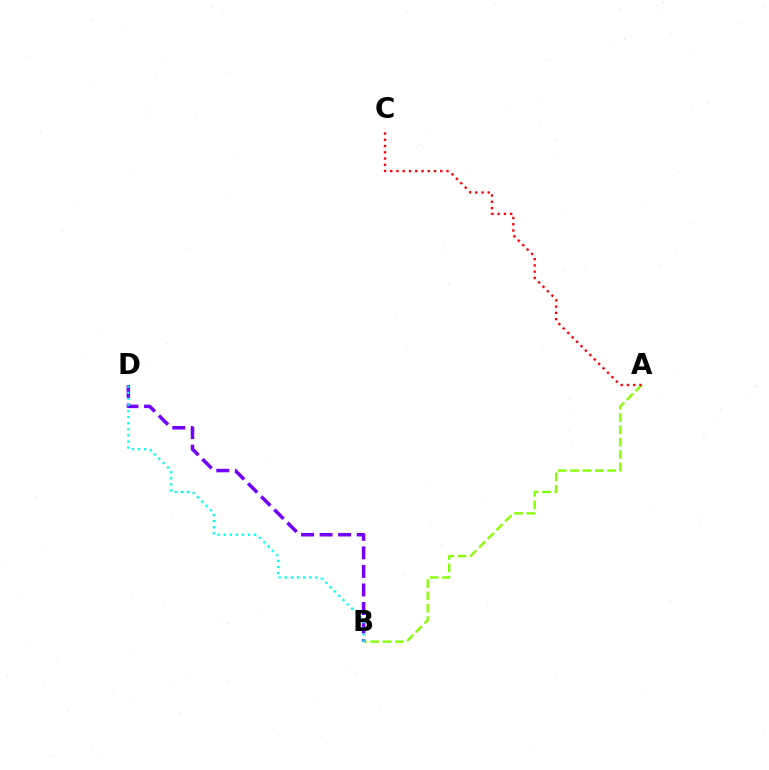{('A', 'B'): [{'color': '#84ff00', 'line_style': 'dashed', 'thickness': 1.68}], ('B', 'D'): [{'color': '#7200ff', 'line_style': 'dashed', 'thickness': 2.52}, {'color': '#00fff6', 'line_style': 'dotted', 'thickness': 1.66}], ('A', 'C'): [{'color': '#ff0000', 'line_style': 'dotted', 'thickness': 1.7}]}